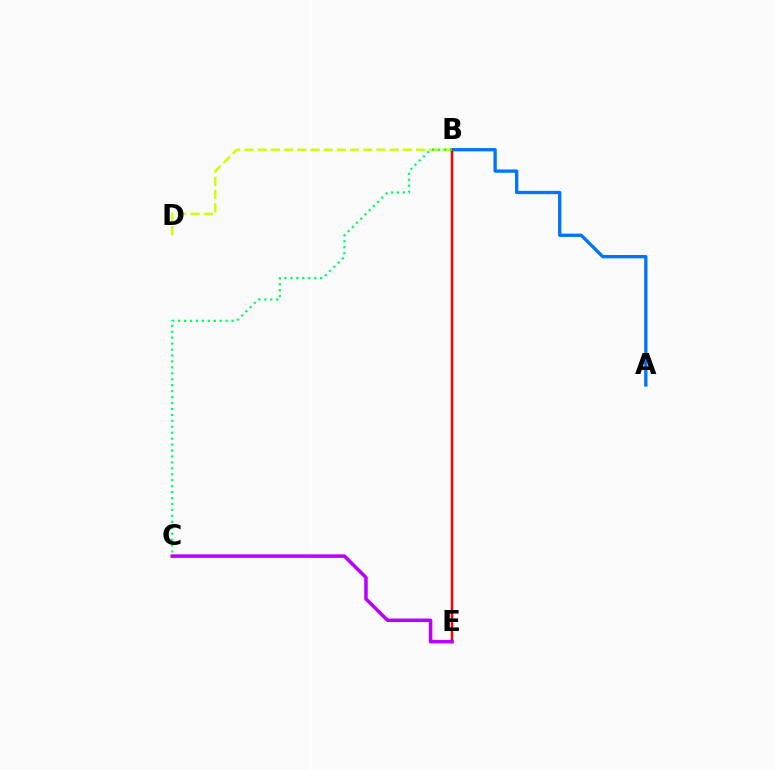{('A', 'B'): [{'color': '#0074ff', 'line_style': 'solid', 'thickness': 2.38}], ('B', 'E'): [{'color': '#ff0000', 'line_style': 'solid', 'thickness': 1.77}], ('C', 'E'): [{'color': '#b900ff', 'line_style': 'solid', 'thickness': 2.53}], ('B', 'D'): [{'color': '#d1ff00', 'line_style': 'dashed', 'thickness': 1.79}], ('B', 'C'): [{'color': '#00ff5c', 'line_style': 'dotted', 'thickness': 1.61}]}